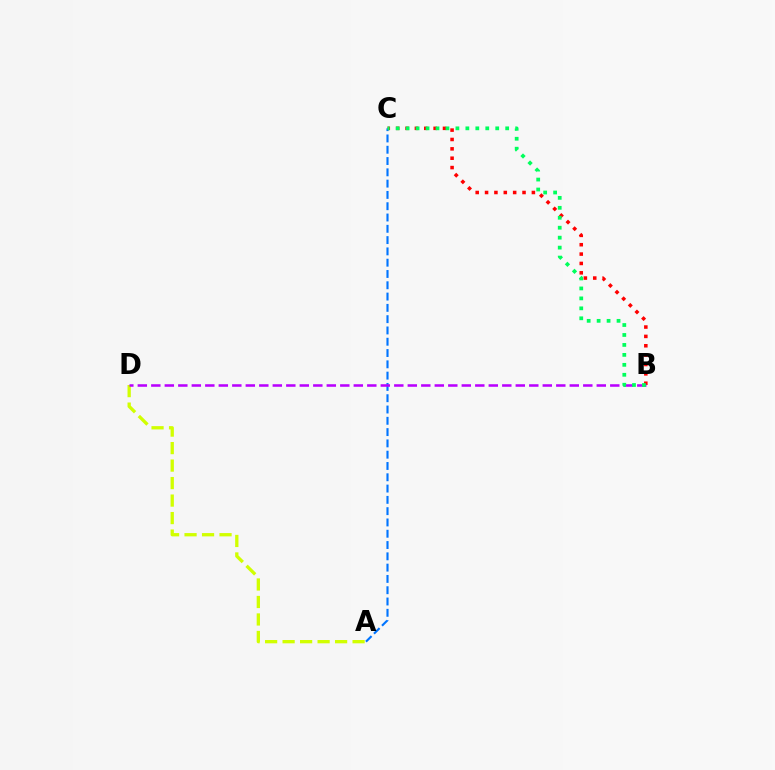{('B', 'C'): [{'color': '#ff0000', 'line_style': 'dotted', 'thickness': 2.54}, {'color': '#00ff5c', 'line_style': 'dotted', 'thickness': 2.7}], ('A', 'D'): [{'color': '#d1ff00', 'line_style': 'dashed', 'thickness': 2.38}], ('A', 'C'): [{'color': '#0074ff', 'line_style': 'dashed', 'thickness': 1.53}], ('B', 'D'): [{'color': '#b900ff', 'line_style': 'dashed', 'thickness': 1.83}]}